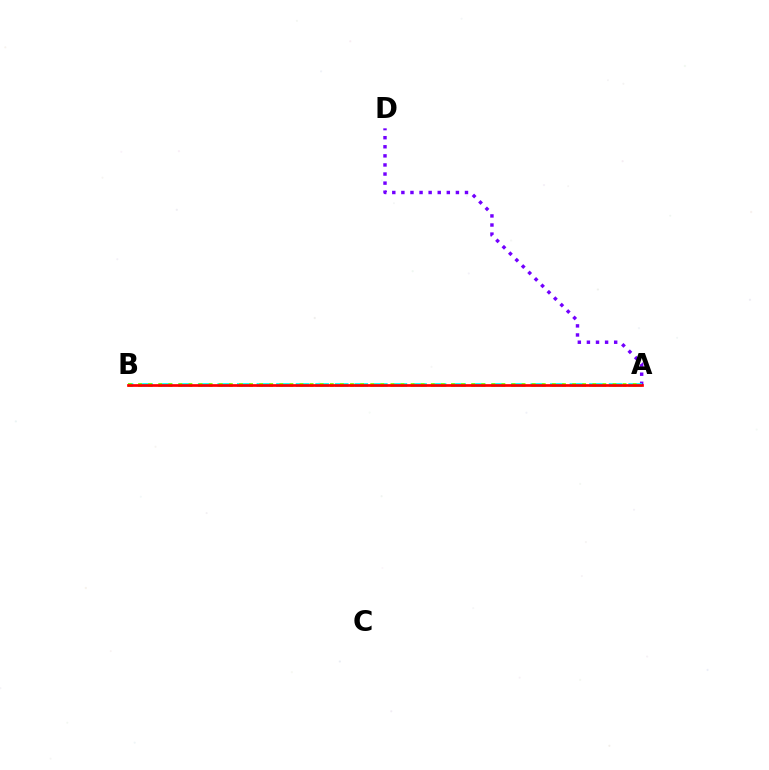{('A', 'D'): [{'color': '#7200ff', 'line_style': 'dotted', 'thickness': 2.47}], ('A', 'B'): [{'color': '#00fff6', 'line_style': 'dashed', 'thickness': 2.66}, {'color': '#84ff00', 'line_style': 'dotted', 'thickness': 2.74}, {'color': '#ff0000', 'line_style': 'solid', 'thickness': 1.95}]}